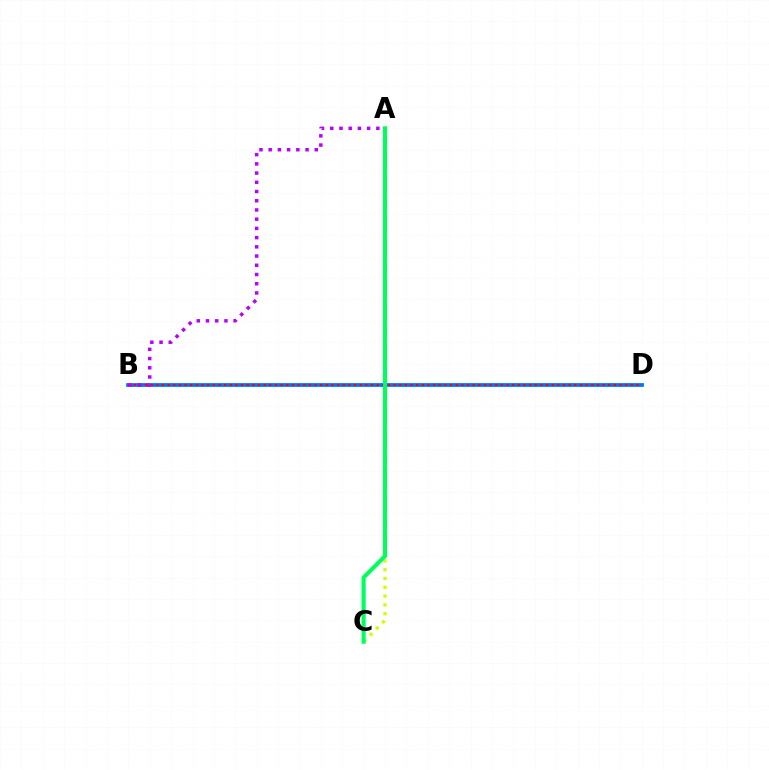{('B', 'D'): [{'color': '#0074ff', 'line_style': 'solid', 'thickness': 2.7}, {'color': '#ff0000', 'line_style': 'dotted', 'thickness': 1.53}], ('A', 'C'): [{'color': '#d1ff00', 'line_style': 'dotted', 'thickness': 2.39}, {'color': '#00ff5c', 'line_style': 'solid', 'thickness': 2.97}], ('A', 'B'): [{'color': '#b900ff', 'line_style': 'dotted', 'thickness': 2.5}]}